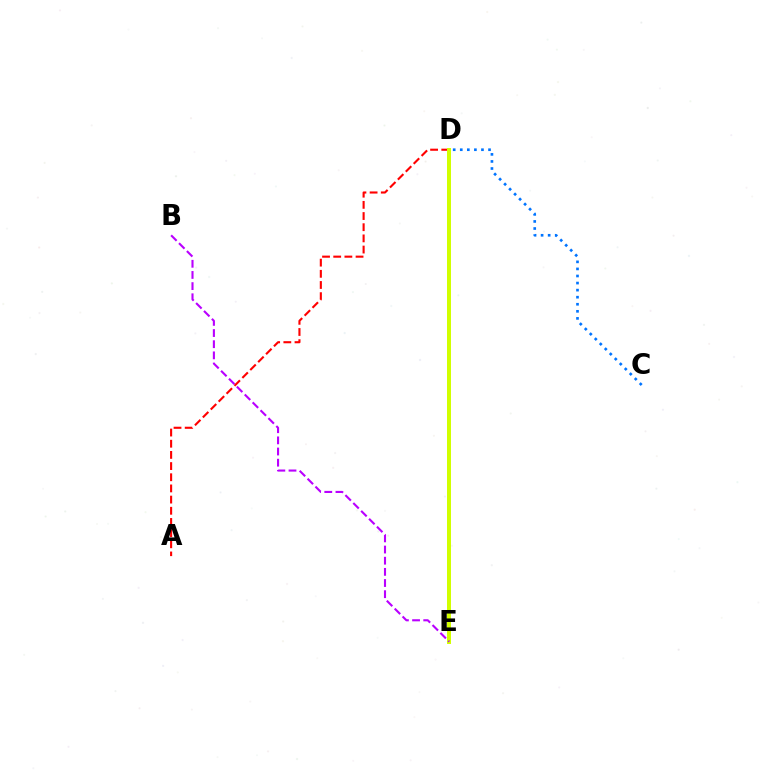{('D', 'E'): [{'color': '#00ff5c', 'line_style': 'dashed', 'thickness': 1.59}, {'color': '#d1ff00', 'line_style': 'solid', 'thickness': 2.87}], ('A', 'D'): [{'color': '#ff0000', 'line_style': 'dashed', 'thickness': 1.52}], ('C', 'D'): [{'color': '#0074ff', 'line_style': 'dotted', 'thickness': 1.92}], ('B', 'E'): [{'color': '#b900ff', 'line_style': 'dashed', 'thickness': 1.52}]}